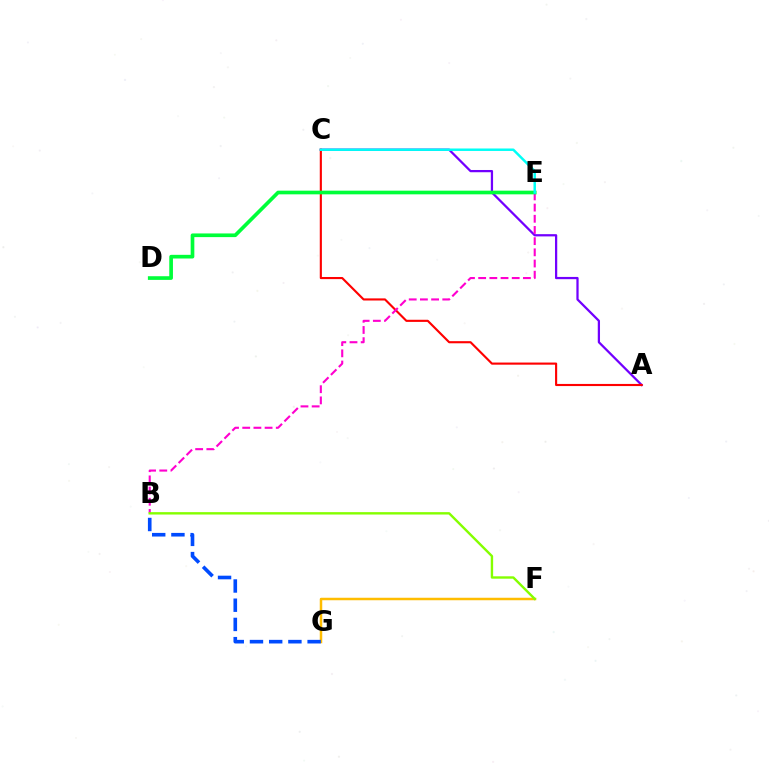{('A', 'C'): [{'color': '#7200ff', 'line_style': 'solid', 'thickness': 1.62}, {'color': '#ff0000', 'line_style': 'solid', 'thickness': 1.53}], ('B', 'E'): [{'color': '#ff00cf', 'line_style': 'dashed', 'thickness': 1.52}], ('F', 'G'): [{'color': '#ffbd00', 'line_style': 'solid', 'thickness': 1.79}], ('D', 'E'): [{'color': '#00ff39', 'line_style': 'solid', 'thickness': 2.64}], ('B', 'G'): [{'color': '#004bff', 'line_style': 'dashed', 'thickness': 2.61}], ('C', 'E'): [{'color': '#00fff6', 'line_style': 'solid', 'thickness': 1.78}], ('B', 'F'): [{'color': '#84ff00', 'line_style': 'solid', 'thickness': 1.72}]}